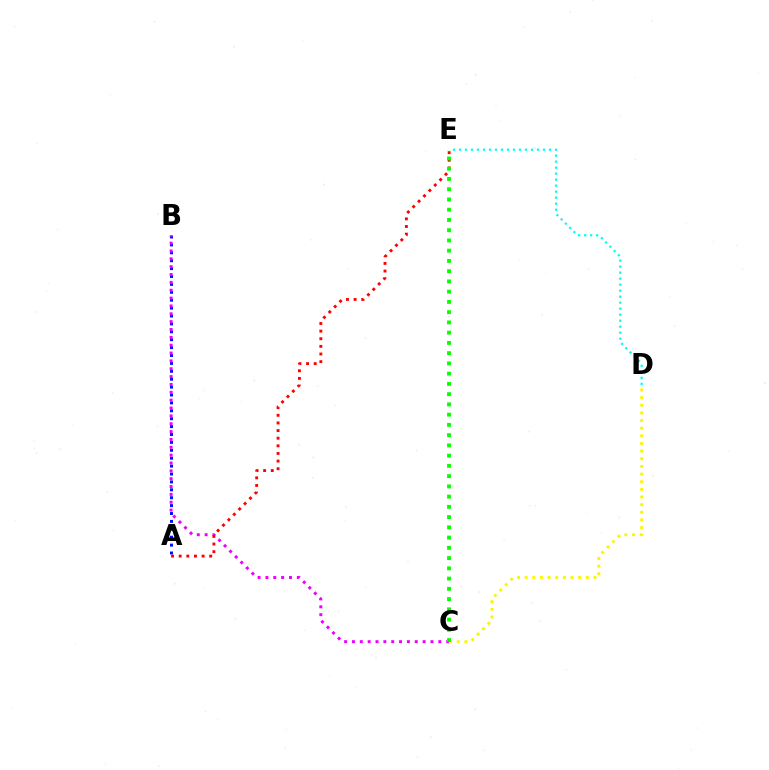{('A', 'B'): [{'color': '#0010ff', 'line_style': 'dotted', 'thickness': 2.15}], ('B', 'C'): [{'color': '#ee00ff', 'line_style': 'dotted', 'thickness': 2.13}], ('C', 'D'): [{'color': '#fcf500', 'line_style': 'dotted', 'thickness': 2.08}], ('A', 'E'): [{'color': '#ff0000', 'line_style': 'dotted', 'thickness': 2.07}], ('C', 'E'): [{'color': '#08ff00', 'line_style': 'dotted', 'thickness': 2.78}], ('D', 'E'): [{'color': '#00fff6', 'line_style': 'dotted', 'thickness': 1.63}]}